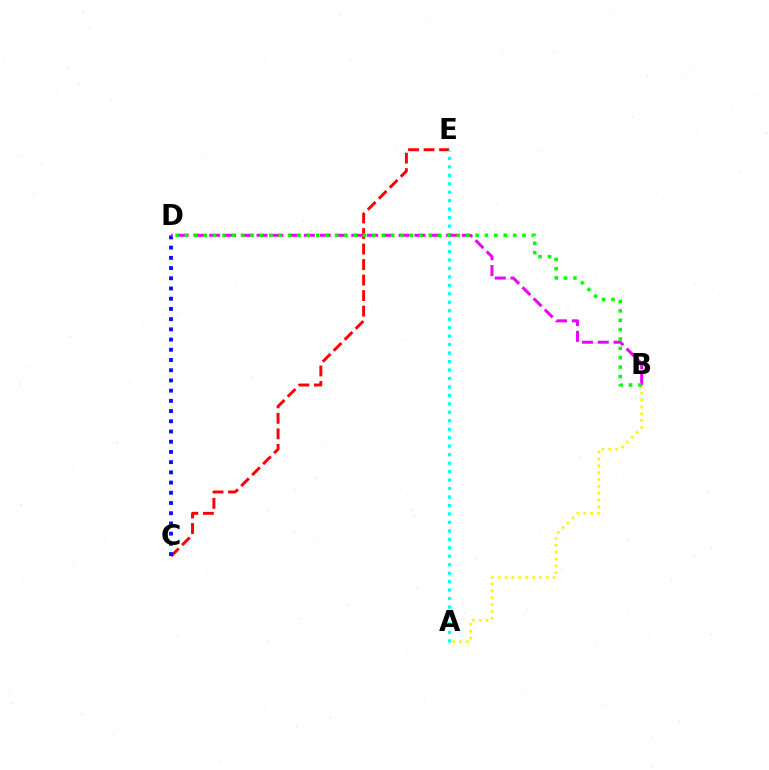{('A', 'B'): [{'color': '#fcf500', 'line_style': 'dotted', 'thickness': 1.86}], ('C', 'E'): [{'color': '#ff0000', 'line_style': 'dashed', 'thickness': 2.11}], ('C', 'D'): [{'color': '#0010ff', 'line_style': 'dotted', 'thickness': 2.78}], ('A', 'E'): [{'color': '#00fff6', 'line_style': 'dotted', 'thickness': 2.3}], ('B', 'D'): [{'color': '#ee00ff', 'line_style': 'dashed', 'thickness': 2.15}, {'color': '#08ff00', 'line_style': 'dotted', 'thickness': 2.55}]}